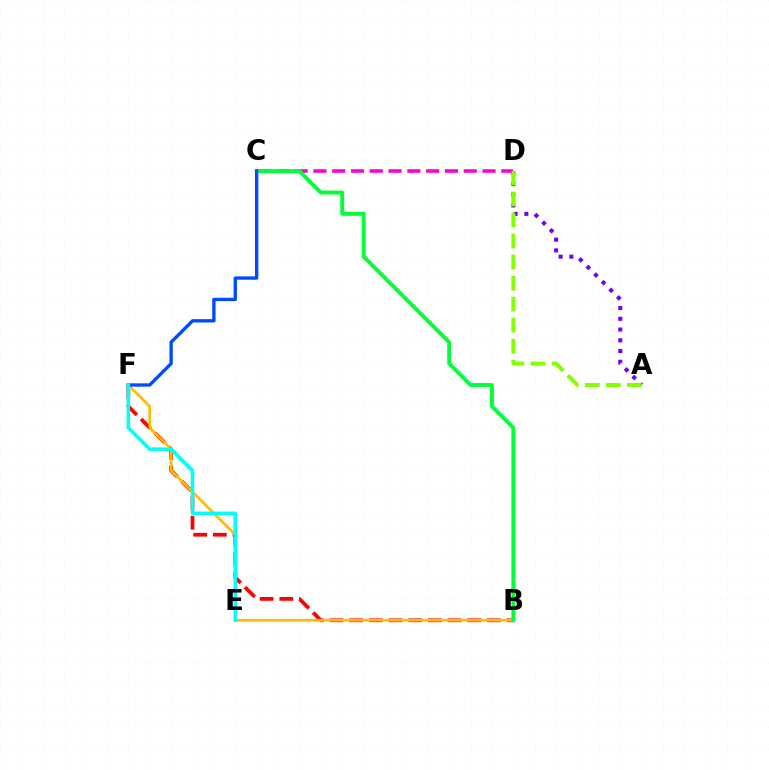{('C', 'D'): [{'color': '#ff00cf', 'line_style': 'dashed', 'thickness': 2.55}], ('A', 'D'): [{'color': '#7200ff', 'line_style': 'dotted', 'thickness': 2.92}, {'color': '#84ff00', 'line_style': 'dashed', 'thickness': 2.86}], ('B', 'F'): [{'color': '#ff0000', 'line_style': 'dashed', 'thickness': 2.67}, {'color': '#ffbd00', 'line_style': 'solid', 'thickness': 1.94}], ('B', 'C'): [{'color': '#00ff39', 'line_style': 'solid', 'thickness': 2.79}], ('C', 'F'): [{'color': '#004bff', 'line_style': 'solid', 'thickness': 2.41}], ('E', 'F'): [{'color': '#00fff6', 'line_style': 'solid', 'thickness': 2.56}]}